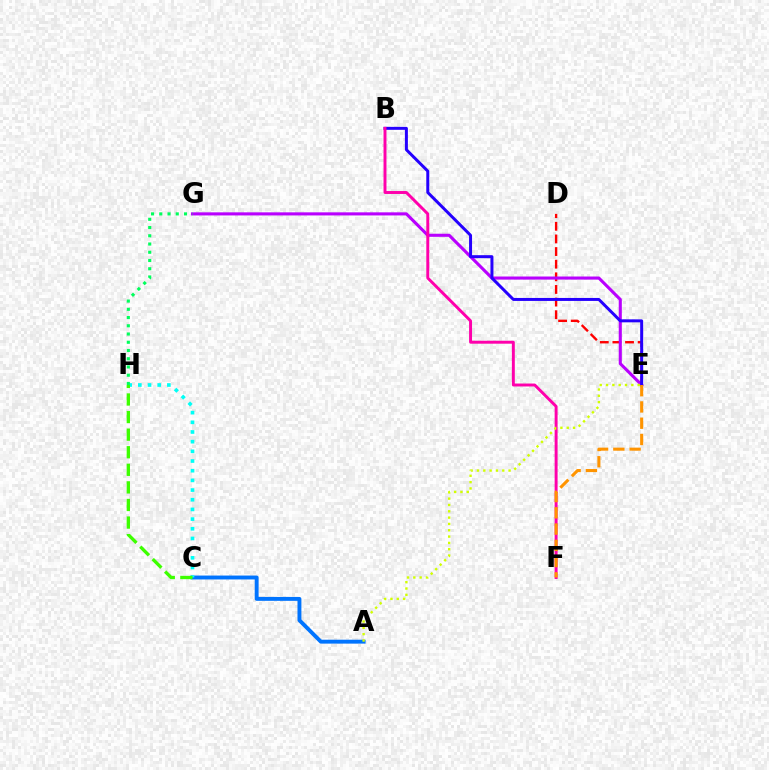{('D', 'E'): [{'color': '#ff0000', 'line_style': 'dashed', 'thickness': 1.72}], ('E', 'G'): [{'color': '#b900ff', 'line_style': 'solid', 'thickness': 2.22}], ('A', 'C'): [{'color': '#0074ff', 'line_style': 'solid', 'thickness': 2.81}], ('C', 'H'): [{'color': '#00fff6', 'line_style': 'dotted', 'thickness': 2.63}, {'color': '#3dff00', 'line_style': 'dashed', 'thickness': 2.39}], ('G', 'H'): [{'color': '#00ff5c', 'line_style': 'dotted', 'thickness': 2.24}], ('B', 'E'): [{'color': '#2500ff', 'line_style': 'solid', 'thickness': 2.14}], ('B', 'F'): [{'color': '#ff00ac', 'line_style': 'solid', 'thickness': 2.12}], ('A', 'E'): [{'color': '#d1ff00', 'line_style': 'dotted', 'thickness': 1.72}], ('E', 'F'): [{'color': '#ff9400', 'line_style': 'dashed', 'thickness': 2.21}]}